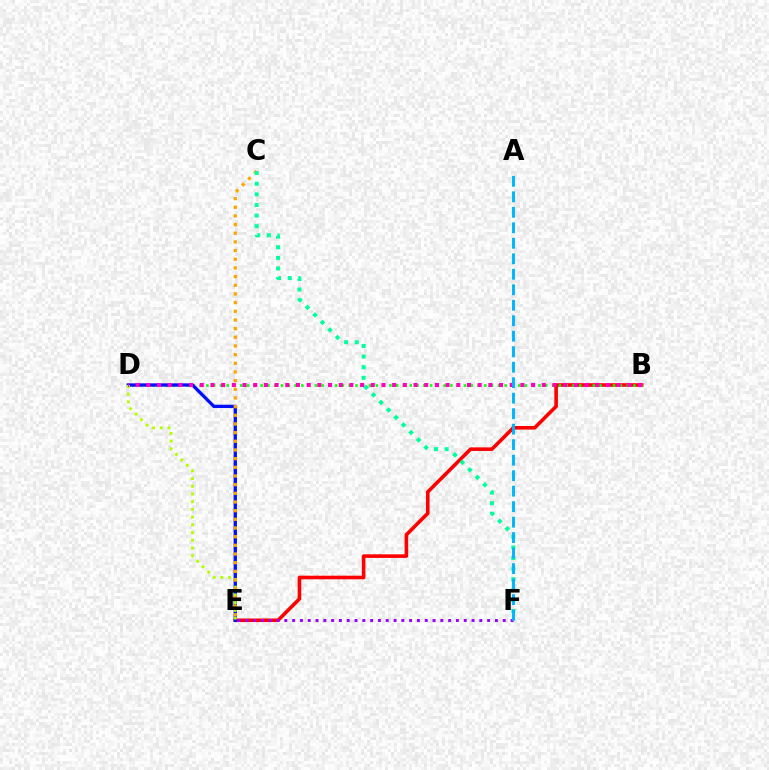{('B', 'E'): [{'color': '#ff0000', 'line_style': 'solid', 'thickness': 2.59}], ('B', 'D'): [{'color': '#08ff00', 'line_style': 'dotted', 'thickness': 1.84}, {'color': '#ff00bd', 'line_style': 'dotted', 'thickness': 2.9}], ('D', 'E'): [{'color': '#0010ff', 'line_style': 'solid', 'thickness': 2.39}, {'color': '#b3ff00', 'line_style': 'dotted', 'thickness': 2.1}], ('C', 'E'): [{'color': '#ffa500', 'line_style': 'dotted', 'thickness': 2.36}], ('E', 'F'): [{'color': '#9b00ff', 'line_style': 'dotted', 'thickness': 2.12}], ('C', 'F'): [{'color': '#00ff9d', 'line_style': 'dotted', 'thickness': 2.88}], ('A', 'F'): [{'color': '#00b5ff', 'line_style': 'dashed', 'thickness': 2.1}]}